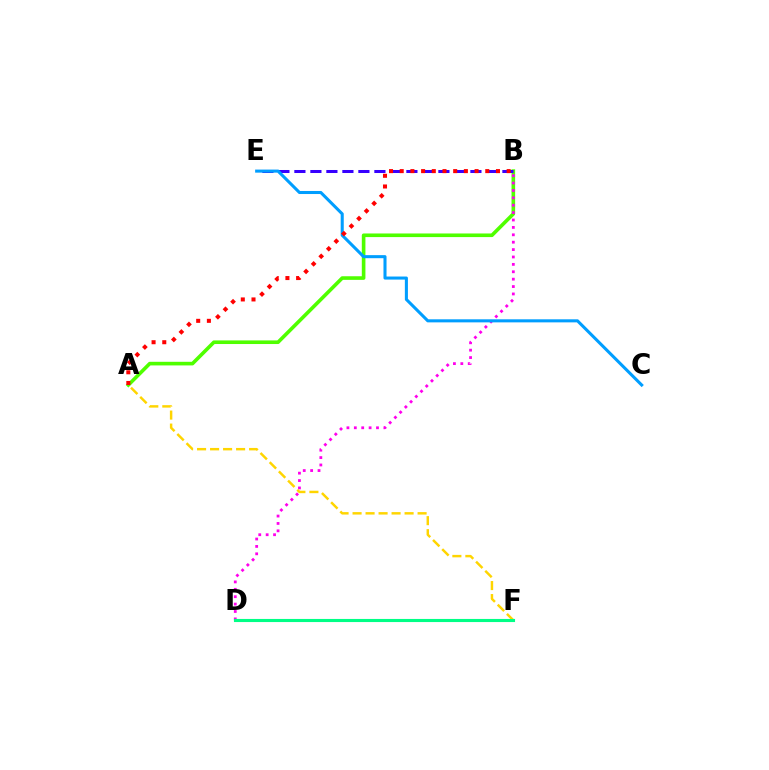{('A', 'B'): [{'color': '#4fff00', 'line_style': 'solid', 'thickness': 2.61}, {'color': '#ff0000', 'line_style': 'dotted', 'thickness': 2.91}], ('B', 'E'): [{'color': '#3700ff', 'line_style': 'dashed', 'thickness': 2.17}], ('B', 'D'): [{'color': '#ff00ed', 'line_style': 'dotted', 'thickness': 2.01}], ('C', 'E'): [{'color': '#009eff', 'line_style': 'solid', 'thickness': 2.2}], ('A', 'F'): [{'color': '#ffd500', 'line_style': 'dashed', 'thickness': 1.77}], ('D', 'F'): [{'color': '#00ff86', 'line_style': 'solid', 'thickness': 2.24}]}